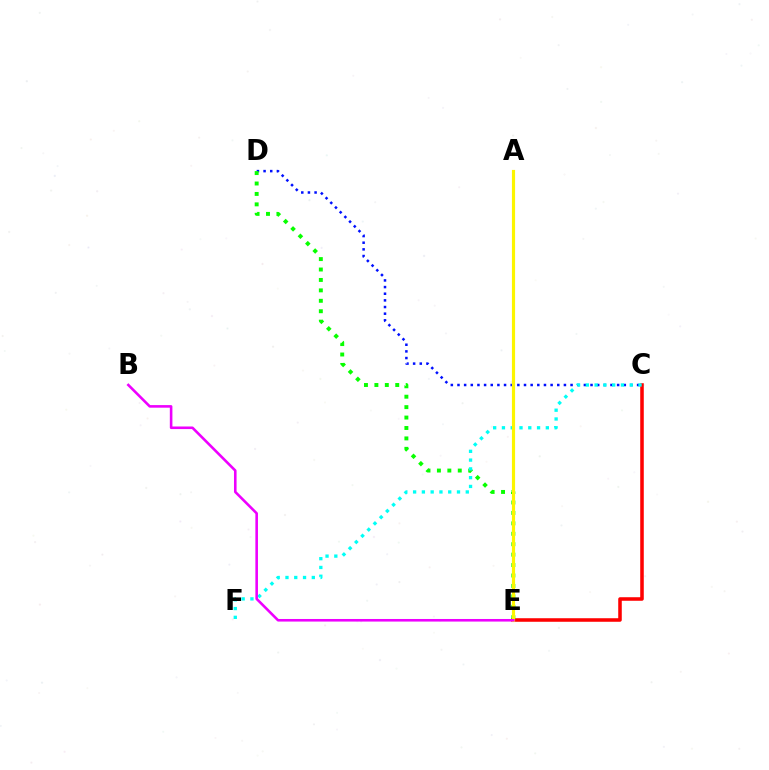{('C', 'D'): [{'color': '#0010ff', 'line_style': 'dotted', 'thickness': 1.81}], ('C', 'E'): [{'color': '#ff0000', 'line_style': 'solid', 'thickness': 2.55}], ('D', 'E'): [{'color': '#08ff00', 'line_style': 'dotted', 'thickness': 2.83}], ('C', 'F'): [{'color': '#00fff6', 'line_style': 'dotted', 'thickness': 2.39}], ('A', 'E'): [{'color': '#fcf500', 'line_style': 'solid', 'thickness': 2.28}], ('B', 'E'): [{'color': '#ee00ff', 'line_style': 'solid', 'thickness': 1.86}]}